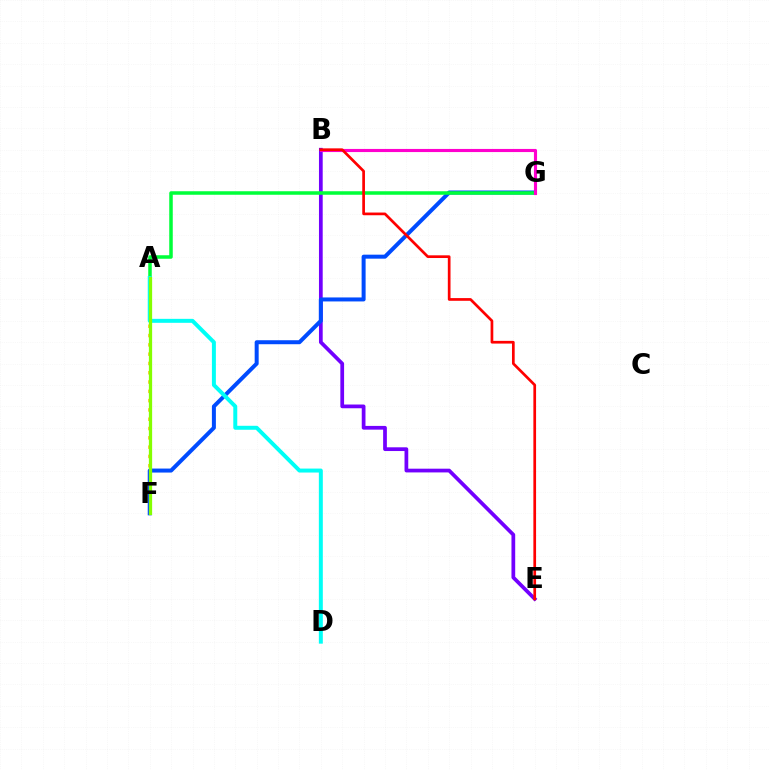{('A', 'F'): [{'color': '#ffbd00', 'line_style': 'dotted', 'thickness': 2.53}, {'color': '#84ff00', 'line_style': 'solid', 'thickness': 2.35}], ('B', 'E'): [{'color': '#7200ff', 'line_style': 'solid', 'thickness': 2.69}, {'color': '#ff0000', 'line_style': 'solid', 'thickness': 1.95}], ('F', 'G'): [{'color': '#004bff', 'line_style': 'solid', 'thickness': 2.88}], ('A', 'G'): [{'color': '#00ff39', 'line_style': 'solid', 'thickness': 2.53}], ('B', 'G'): [{'color': '#ff00cf', 'line_style': 'solid', 'thickness': 2.25}], ('A', 'D'): [{'color': '#00fff6', 'line_style': 'solid', 'thickness': 2.86}]}